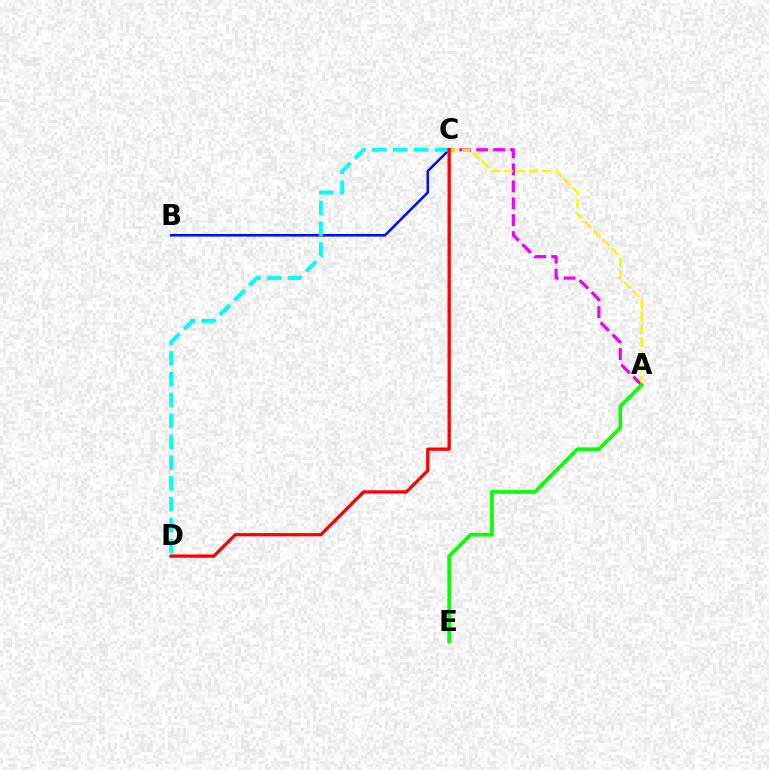{('A', 'C'): [{'color': '#ee00ff', 'line_style': 'dashed', 'thickness': 2.3}, {'color': '#fcf500', 'line_style': 'dashed', 'thickness': 1.73}], ('A', 'E'): [{'color': '#08ff00', 'line_style': 'solid', 'thickness': 2.62}], ('B', 'C'): [{'color': '#0010ff', 'line_style': 'solid', 'thickness': 1.86}], ('C', 'D'): [{'color': '#00fff6', 'line_style': 'dashed', 'thickness': 2.83}, {'color': '#ff0000', 'line_style': 'solid', 'thickness': 2.36}]}